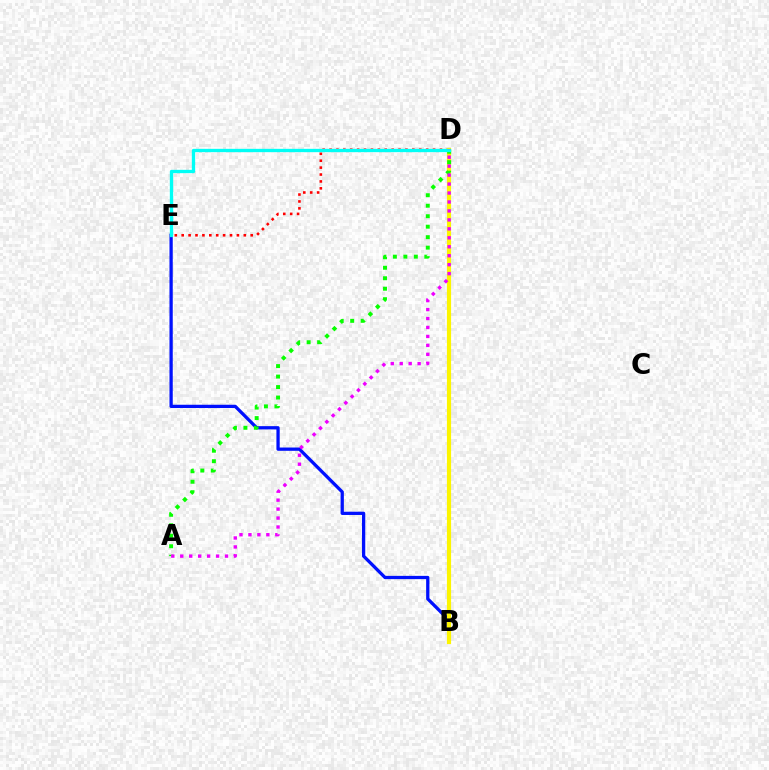{('B', 'E'): [{'color': '#0010ff', 'line_style': 'solid', 'thickness': 2.36}], ('D', 'E'): [{'color': '#ff0000', 'line_style': 'dotted', 'thickness': 1.88}, {'color': '#00fff6', 'line_style': 'solid', 'thickness': 2.39}], ('B', 'D'): [{'color': '#fcf500', 'line_style': 'solid', 'thickness': 3.0}], ('A', 'D'): [{'color': '#08ff00', 'line_style': 'dotted', 'thickness': 2.85}, {'color': '#ee00ff', 'line_style': 'dotted', 'thickness': 2.43}]}